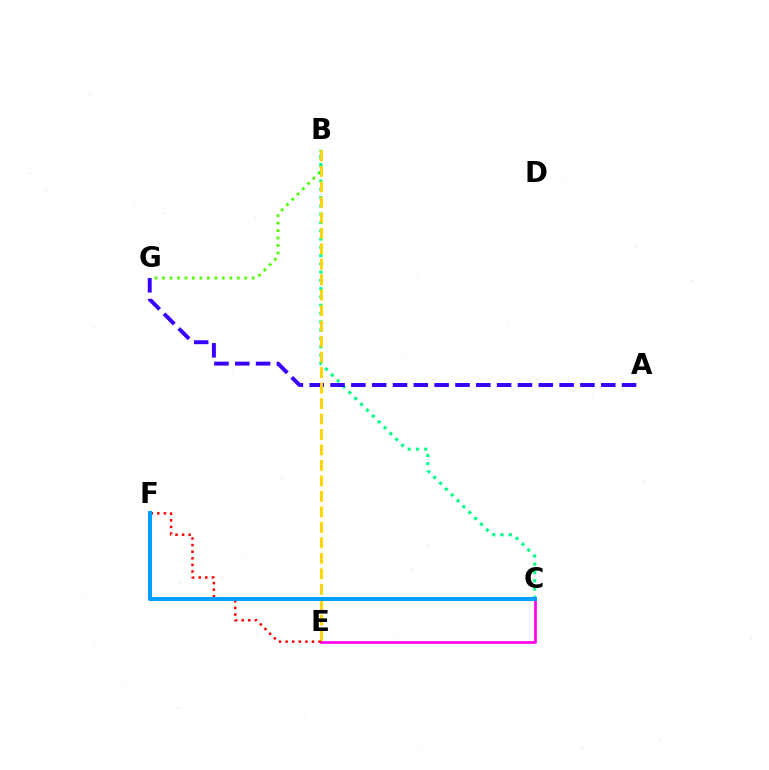{('C', 'E'): [{'color': '#ff00ed', 'line_style': 'solid', 'thickness': 1.94}], ('B', 'G'): [{'color': '#4fff00', 'line_style': 'dotted', 'thickness': 2.03}], ('B', 'C'): [{'color': '#00ff86', 'line_style': 'dotted', 'thickness': 2.25}], ('A', 'G'): [{'color': '#3700ff', 'line_style': 'dashed', 'thickness': 2.83}], ('B', 'E'): [{'color': '#ffd500', 'line_style': 'dashed', 'thickness': 2.1}], ('E', 'F'): [{'color': '#ff0000', 'line_style': 'dotted', 'thickness': 1.79}], ('C', 'F'): [{'color': '#009eff', 'line_style': 'solid', 'thickness': 2.89}]}